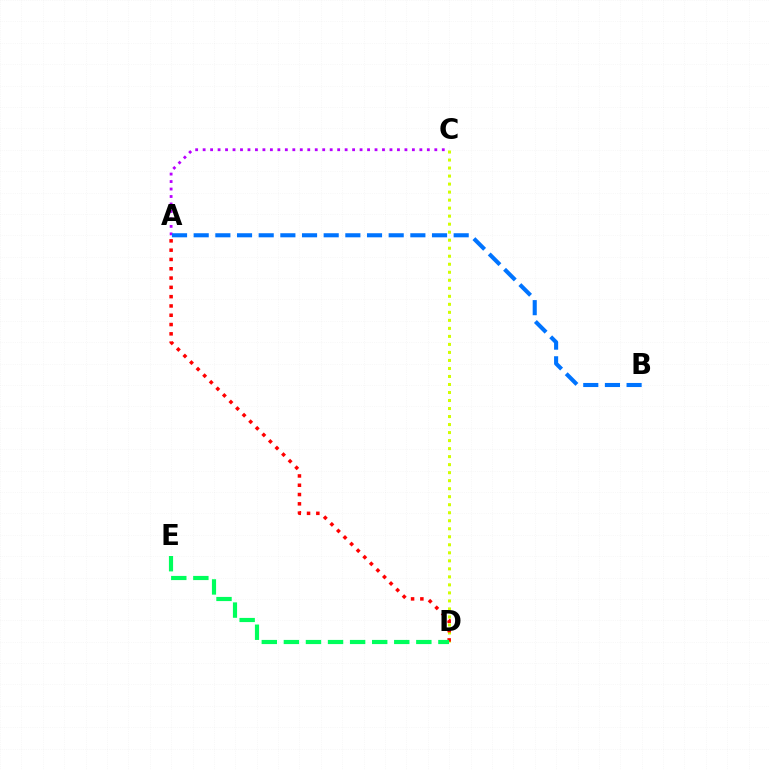{('A', 'C'): [{'color': '#b900ff', 'line_style': 'dotted', 'thickness': 2.03}], ('A', 'B'): [{'color': '#0074ff', 'line_style': 'dashed', 'thickness': 2.94}], ('C', 'D'): [{'color': '#d1ff00', 'line_style': 'dotted', 'thickness': 2.18}], ('A', 'D'): [{'color': '#ff0000', 'line_style': 'dotted', 'thickness': 2.53}], ('D', 'E'): [{'color': '#00ff5c', 'line_style': 'dashed', 'thickness': 3.0}]}